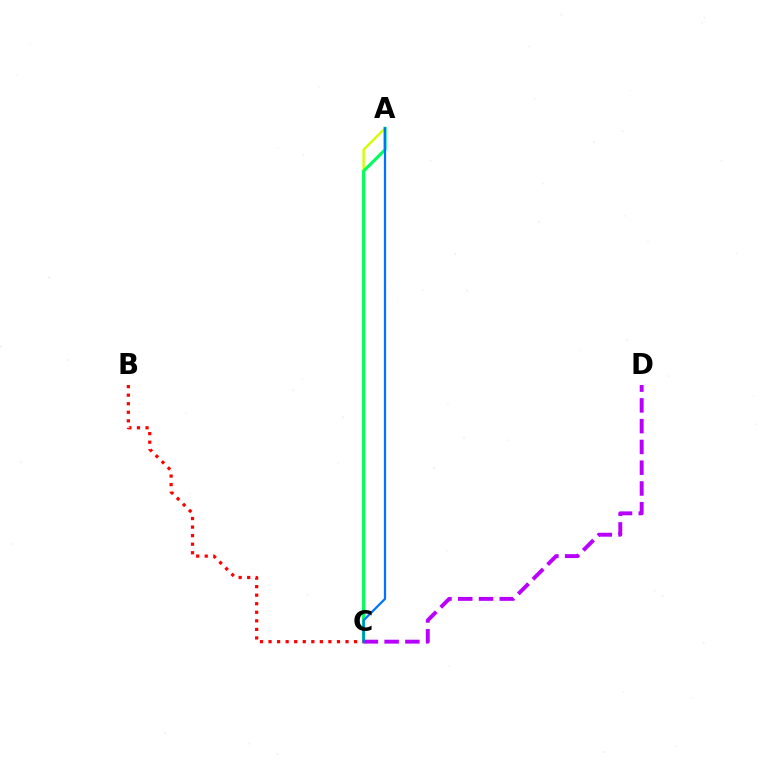{('A', 'C'): [{'color': '#d1ff00', 'line_style': 'solid', 'thickness': 1.72}, {'color': '#00ff5c', 'line_style': 'solid', 'thickness': 2.26}, {'color': '#0074ff', 'line_style': 'solid', 'thickness': 1.62}], ('B', 'C'): [{'color': '#ff0000', 'line_style': 'dotted', 'thickness': 2.32}], ('C', 'D'): [{'color': '#b900ff', 'line_style': 'dashed', 'thickness': 2.82}]}